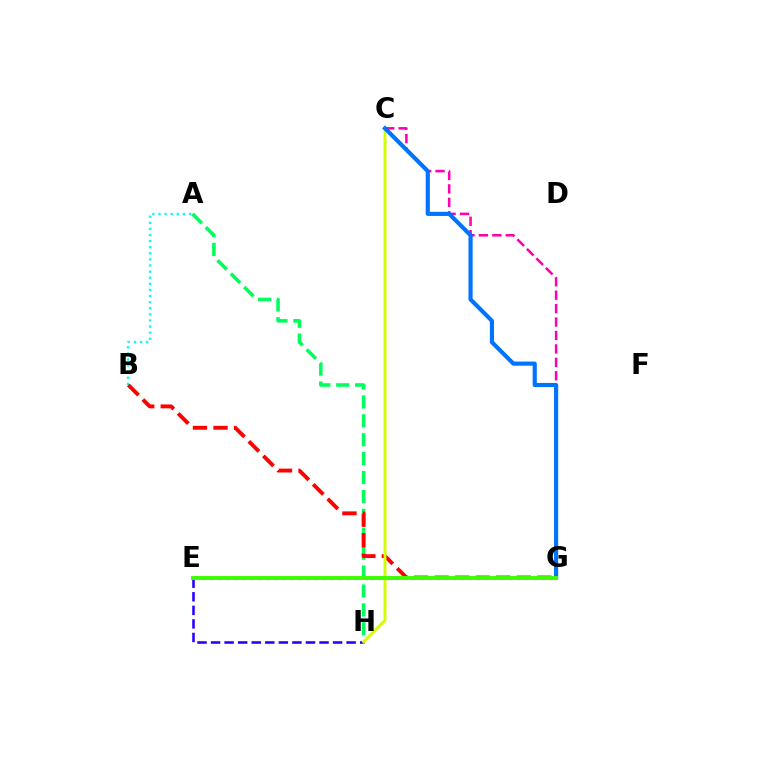{('C', 'G'): [{'color': '#ff00ac', 'line_style': 'dashed', 'thickness': 1.83}, {'color': '#0074ff', 'line_style': 'solid', 'thickness': 2.99}], ('E', 'G'): [{'color': '#b900ff', 'line_style': 'dotted', 'thickness': 2.2}, {'color': '#ff9400', 'line_style': 'dashed', 'thickness': 1.79}, {'color': '#3dff00', 'line_style': 'solid', 'thickness': 2.81}], ('A', 'H'): [{'color': '#00ff5c', 'line_style': 'dashed', 'thickness': 2.57}], ('E', 'H'): [{'color': '#2500ff', 'line_style': 'dashed', 'thickness': 1.84}], ('A', 'B'): [{'color': '#00fff6', 'line_style': 'dotted', 'thickness': 1.66}], ('B', 'G'): [{'color': '#ff0000', 'line_style': 'dashed', 'thickness': 2.79}], ('C', 'H'): [{'color': '#d1ff00', 'line_style': 'solid', 'thickness': 2.09}]}